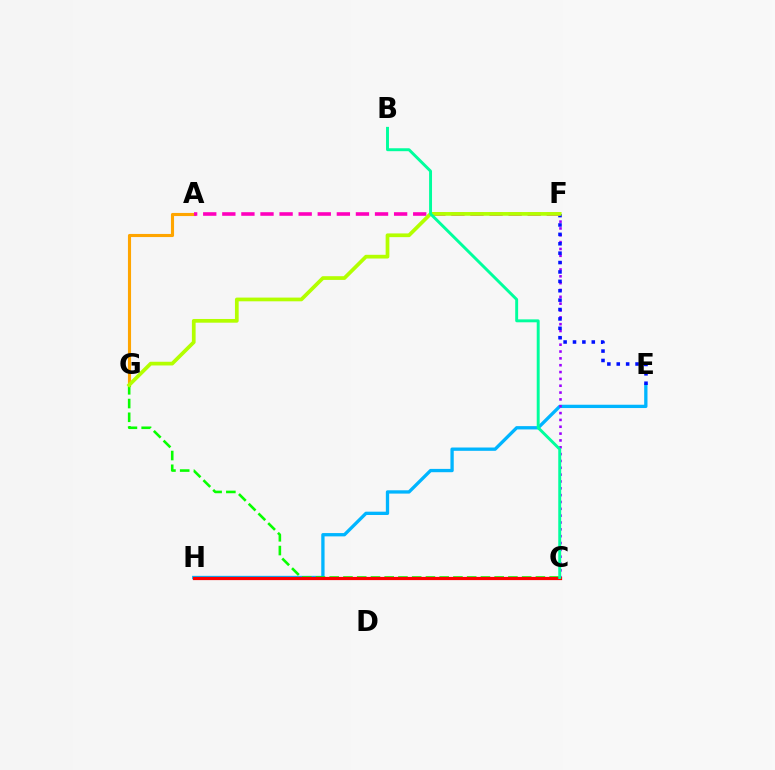{('A', 'G'): [{'color': '#ffa500', 'line_style': 'solid', 'thickness': 2.24}], ('E', 'H'): [{'color': '#00b5ff', 'line_style': 'solid', 'thickness': 2.38}], ('C', 'F'): [{'color': '#9b00ff', 'line_style': 'dotted', 'thickness': 1.86}], ('C', 'G'): [{'color': '#08ff00', 'line_style': 'dashed', 'thickness': 1.87}], ('C', 'H'): [{'color': '#ff0000', 'line_style': 'solid', 'thickness': 2.31}], ('E', 'F'): [{'color': '#0010ff', 'line_style': 'dotted', 'thickness': 2.55}], ('A', 'F'): [{'color': '#ff00bd', 'line_style': 'dashed', 'thickness': 2.59}], ('F', 'G'): [{'color': '#b3ff00', 'line_style': 'solid', 'thickness': 2.68}], ('B', 'C'): [{'color': '#00ff9d', 'line_style': 'solid', 'thickness': 2.11}]}